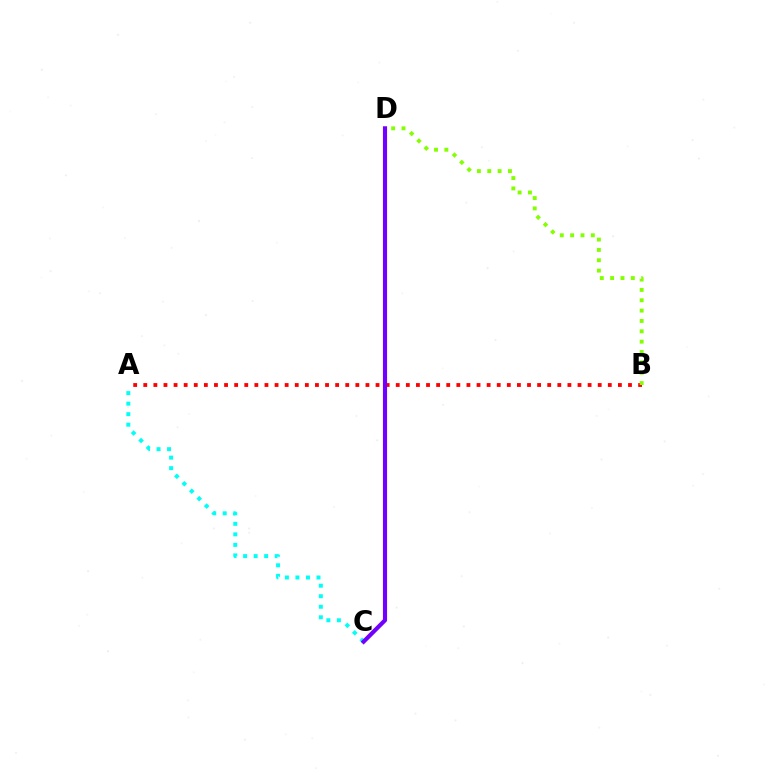{('A', 'B'): [{'color': '#ff0000', 'line_style': 'dotted', 'thickness': 2.74}], ('A', 'C'): [{'color': '#00fff6', 'line_style': 'dotted', 'thickness': 2.86}], ('B', 'D'): [{'color': '#84ff00', 'line_style': 'dotted', 'thickness': 2.81}], ('C', 'D'): [{'color': '#7200ff', 'line_style': 'solid', 'thickness': 2.98}]}